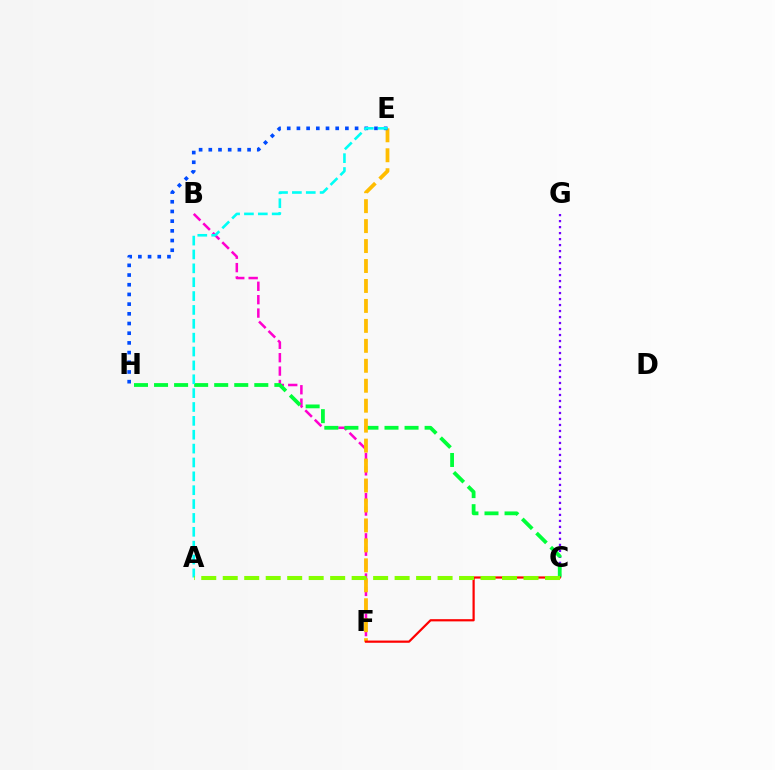{('C', 'G'): [{'color': '#7200ff', 'line_style': 'dotted', 'thickness': 1.63}], ('B', 'F'): [{'color': '#ff00cf', 'line_style': 'dashed', 'thickness': 1.82}], ('C', 'H'): [{'color': '#00ff39', 'line_style': 'dashed', 'thickness': 2.72}], ('E', 'F'): [{'color': '#ffbd00', 'line_style': 'dashed', 'thickness': 2.71}], ('E', 'H'): [{'color': '#004bff', 'line_style': 'dotted', 'thickness': 2.63}], ('A', 'E'): [{'color': '#00fff6', 'line_style': 'dashed', 'thickness': 1.88}], ('C', 'F'): [{'color': '#ff0000', 'line_style': 'solid', 'thickness': 1.59}], ('A', 'C'): [{'color': '#84ff00', 'line_style': 'dashed', 'thickness': 2.92}]}